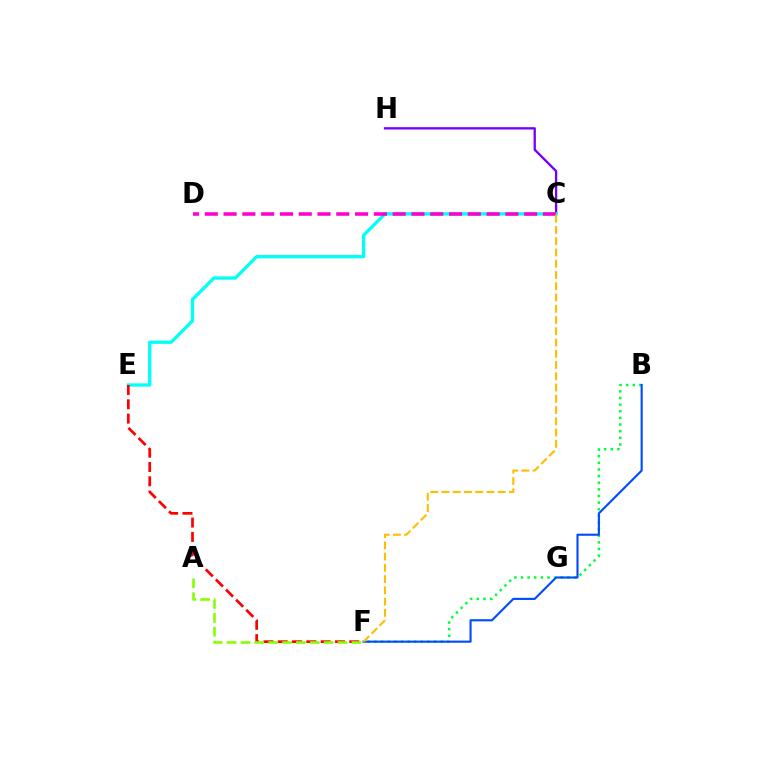{('C', 'H'): [{'color': '#7200ff', 'line_style': 'solid', 'thickness': 1.67}], ('B', 'F'): [{'color': '#00ff39', 'line_style': 'dotted', 'thickness': 1.8}, {'color': '#004bff', 'line_style': 'solid', 'thickness': 1.53}], ('C', 'E'): [{'color': '#00fff6', 'line_style': 'solid', 'thickness': 2.37}], ('C', 'D'): [{'color': '#ff00cf', 'line_style': 'dashed', 'thickness': 2.55}], ('E', 'F'): [{'color': '#ff0000', 'line_style': 'dashed', 'thickness': 1.94}], ('C', 'F'): [{'color': '#ffbd00', 'line_style': 'dashed', 'thickness': 1.53}], ('A', 'F'): [{'color': '#84ff00', 'line_style': 'dashed', 'thickness': 1.89}]}